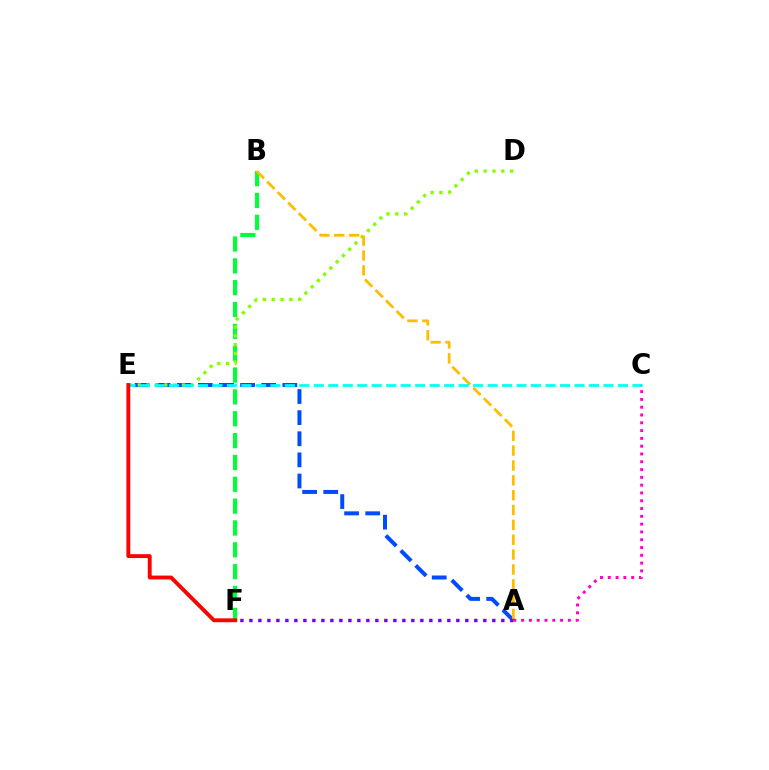{('B', 'F'): [{'color': '#00ff39', 'line_style': 'dashed', 'thickness': 2.97}], ('A', 'E'): [{'color': '#004bff', 'line_style': 'dashed', 'thickness': 2.87}], ('D', 'E'): [{'color': '#84ff00', 'line_style': 'dotted', 'thickness': 2.4}], ('A', 'B'): [{'color': '#ffbd00', 'line_style': 'dashed', 'thickness': 2.02}], ('C', 'E'): [{'color': '#00fff6', 'line_style': 'dashed', 'thickness': 1.97}], ('A', 'F'): [{'color': '#7200ff', 'line_style': 'dotted', 'thickness': 2.44}], ('A', 'C'): [{'color': '#ff00cf', 'line_style': 'dotted', 'thickness': 2.12}], ('E', 'F'): [{'color': '#ff0000', 'line_style': 'solid', 'thickness': 2.79}]}